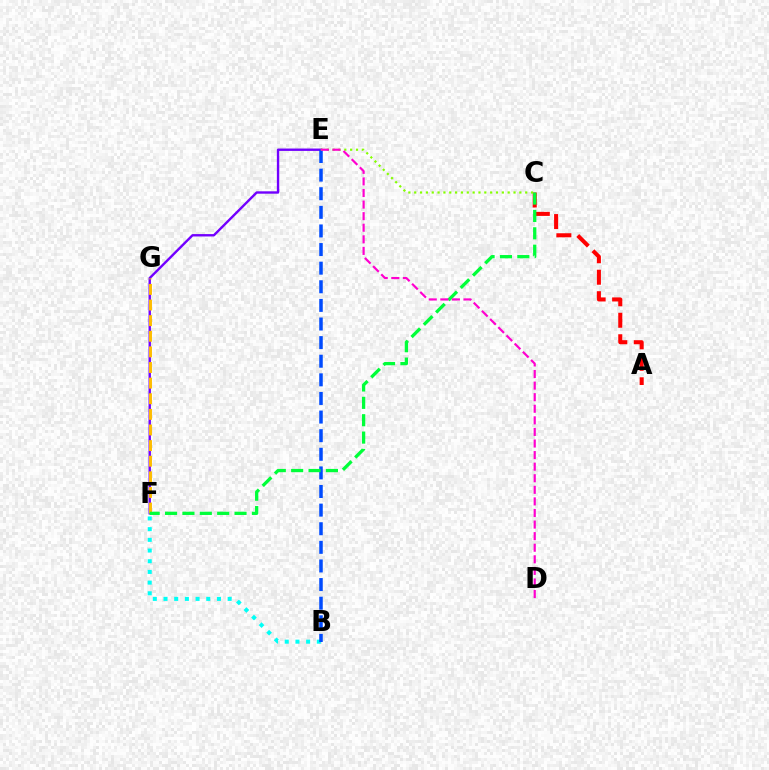{('E', 'F'): [{'color': '#7200ff', 'line_style': 'solid', 'thickness': 1.72}], ('B', 'F'): [{'color': '#00fff6', 'line_style': 'dotted', 'thickness': 2.9}], ('B', 'E'): [{'color': '#004bff', 'line_style': 'dashed', 'thickness': 2.53}], ('F', 'G'): [{'color': '#ffbd00', 'line_style': 'dashed', 'thickness': 2.12}], ('A', 'C'): [{'color': '#ff0000', 'line_style': 'dashed', 'thickness': 2.92}], ('C', 'F'): [{'color': '#00ff39', 'line_style': 'dashed', 'thickness': 2.36}], ('C', 'E'): [{'color': '#84ff00', 'line_style': 'dotted', 'thickness': 1.59}], ('D', 'E'): [{'color': '#ff00cf', 'line_style': 'dashed', 'thickness': 1.57}]}